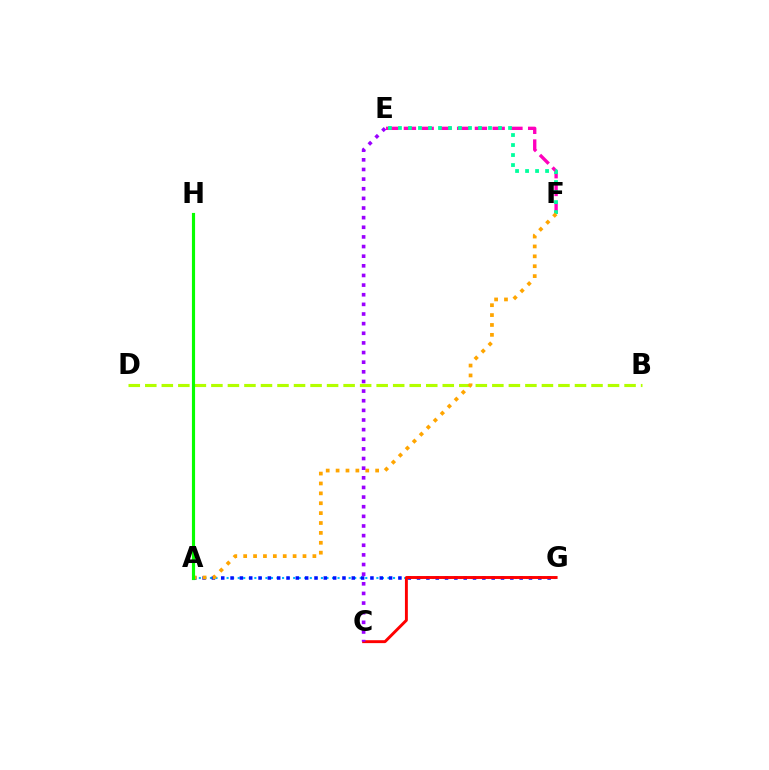{('A', 'G'): [{'color': '#00b5ff', 'line_style': 'dotted', 'thickness': 1.51}, {'color': '#0010ff', 'line_style': 'dotted', 'thickness': 2.53}], ('E', 'F'): [{'color': '#ff00bd', 'line_style': 'dashed', 'thickness': 2.41}, {'color': '#00ff9d', 'line_style': 'dotted', 'thickness': 2.72}], ('B', 'D'): [{'color': '#b3ff00', 'line_style': 'dashed', 'thickness': 2.25}], ('C', 'G'): [{'color': '#ff0000', 'line_style': 'solid', 'thickness': 2.1}], ('A', 'F'): [{'color': '#ffa500', 'line_style': 'dotted', 'thickness': 2.69}], ('A', 'H'): [{'color': '#08ff00', 'line_style': 'solid', 'thickness': 2.27}], ('C', 'E'): [{'color': '#9b00ff', 'line_style': 'dotted', 'thickness': 2.62}]}